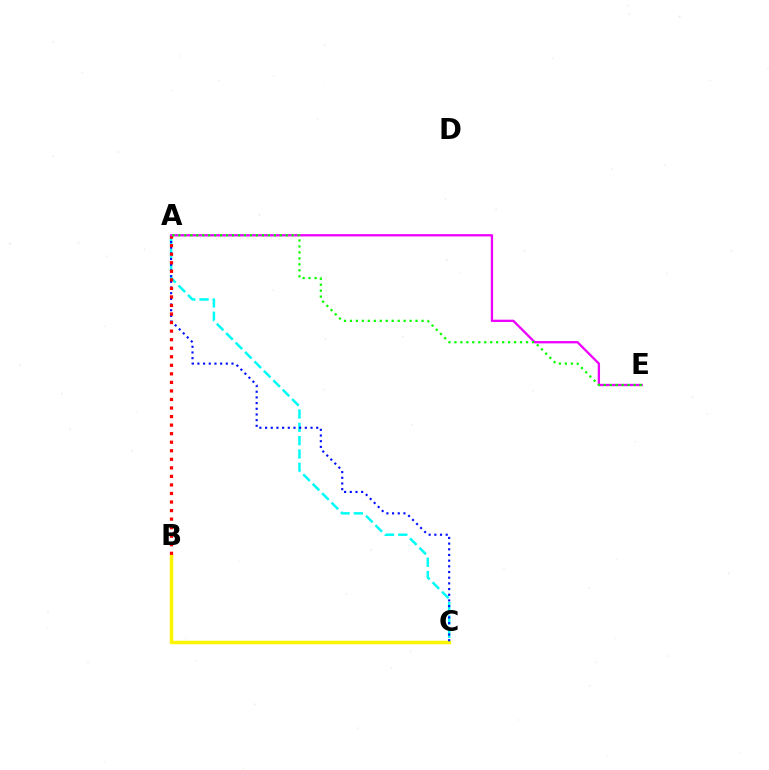{('B', 'C'): [{'color': '#fcf500', 'line_style': 'solid', 'thickness': 2.52}], ('A', 'C'): [{'color': '#00fff6', 'line_style': 'dashed', 'thickness': 1.81}, {'color': '#0010ff', 'line_style': 'dotted', 'thickness': 1.54}], ('A', 'B'): [{'color': '#ff0000', 'line_style': 'dotted', 'thickness': 2.32}], ('A', 'E'): [{'color': '#ee00ff', 'line_style': 'solid', 'thickness': 1.65}, {'color': '#08ff00', 'line_style': 'dotted', 'thickness': 1.62}]}